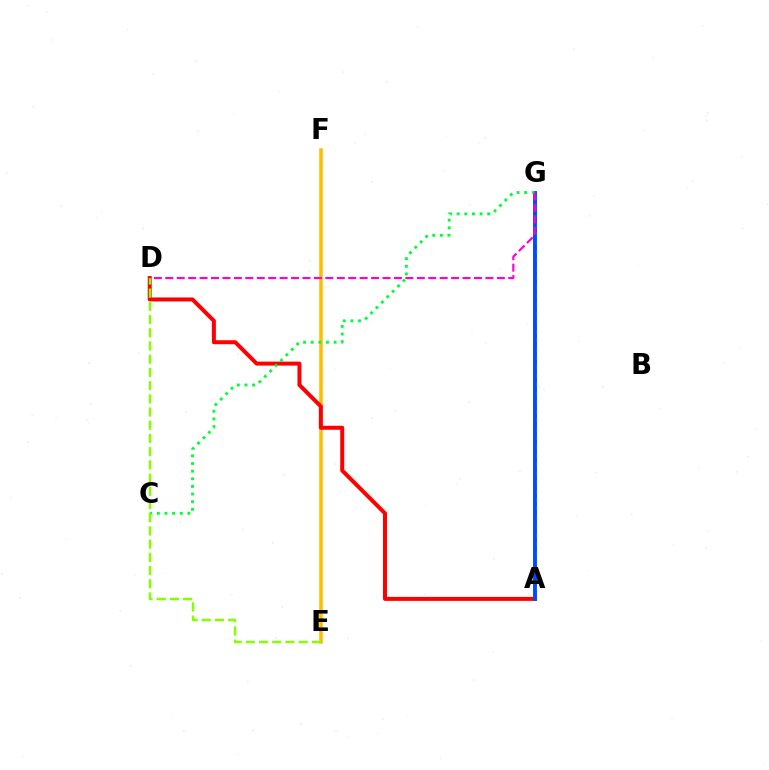{('E', 'F'): [{'color': '#ffbd00', 'line_style': 'solid', 'thickness': 2.57}], ('A', 'G'): [{'color': '#7200ff', 'line_style': 'solid', 'thickness': 2.57}, {'color': '#00fff6', 'line_style': 'dotted', 'thickness': 2.41}, {'color': '#004bff', 'line_style': 'solid', 'thickness': 2.61}], ('A', 'D'): [{'color': '#ff0000', 'line_style': 'solid', 'thickness': 2.87}], ('C', 'G'): [{'color': '#00ff39', 'line_style': 'dotted', 'thickness': 2.07}], ('D', 'E'): [{'color': '#84ff00', 'line_style': 'dashed', 'thickness': 1.79}], ('D', 'G'): [{'color': '#ff00cf', 'line_style': 'dashed', 'thickness': 1.55}]}